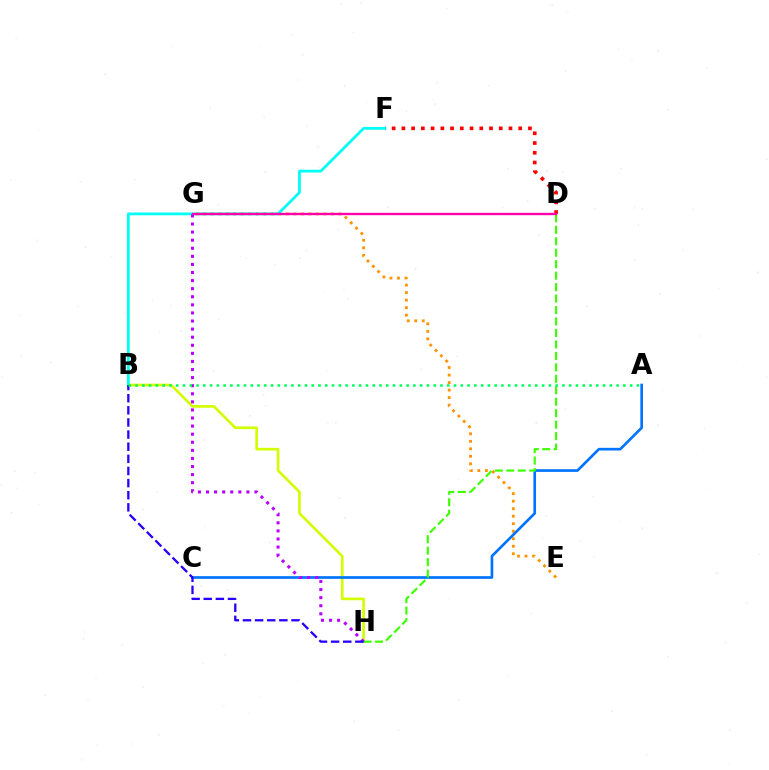{('B', 'H'): [{'color': '#d1ff00', 'line_style': 'solid', 'thickness': 1.92}, {'color': '#2500ff', 'line_style': 'dashed', 'thickness': 1.65}], ('E', 'G'): [{'color': '#ff9400', 'line_style': 'dotted', 'thickness': 2.04}], ('A', 'C'): [{'color': '#0074ff', 'line_style': 'solid', 'thickness': 1.92}], ('D', 'F'): [{'color': '#ff0000', 'line_style': 'dotted', 'thickness': 2.65}], ('B', 'F'): [{'color': '#00fff6', 'line_style': 'solid', 'thickness': 1.99}], ('D', 'H'): [{'color': '#3dff00', 'line_style': 'dashed', 'thickness': 1.56}], ('D', 'G'): [{'color': '#ff00ac', 'line_style': 'solid', 'thickness': 1.69}], ('G', 'H'): [{'color': '#b900ff', 'line_style': 'dotted', 'thickness': 2.2}], ('A', 'B'): [{'color': '#00ff5c', 'line_style': 'dotted', 'thickness': 1.84}]}